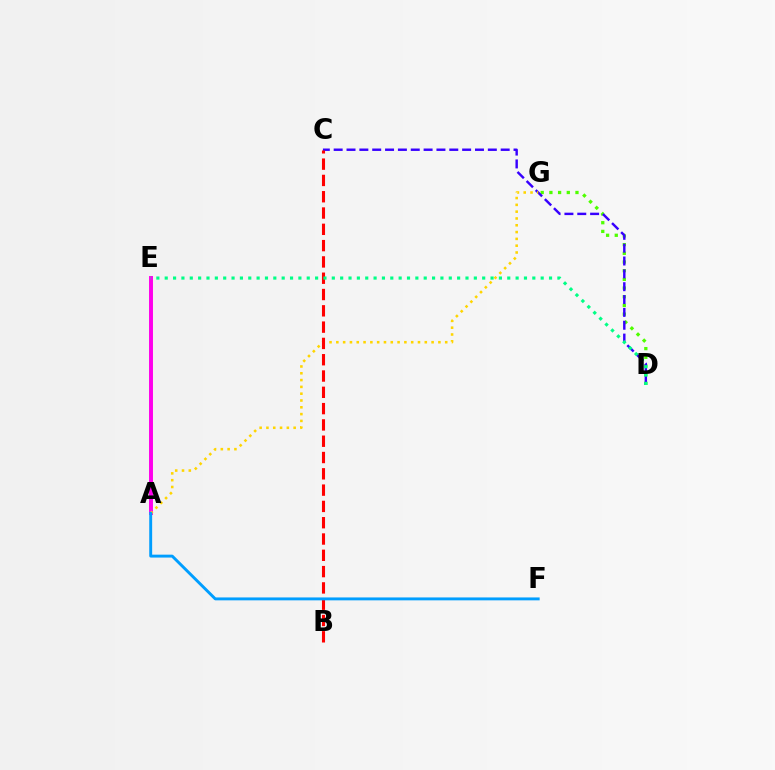{('D', 'G'): [{'color': '#4fff00', 'line_style': 'dotted', 'thickness': 2.36}], ('A', 'E'): [{'color': '#ff00ed', 'line_style': 'solid', 'thickness': 2.83}], ('C', 'D'): [{'color': '#3700ff', 'line_style': 'dashed', 'thickness': 1.75}], ('A', 'G'): [{'color': '#ffd500', 'line_style': 'dotted', 'thickness': 1.85}], ('B', 'C'): [{'color': '#ff0000', 'line_style': 'dashed', 'thickness': 2.21}], ('D', 'E'): [{'color': '#00ff86', 'line_style': 'dotted', 'thickness': 2.27}], ('A', 'F'): [{'color': '#009eff', 'line_style': 'solid', 'thickness': 2.09}]}